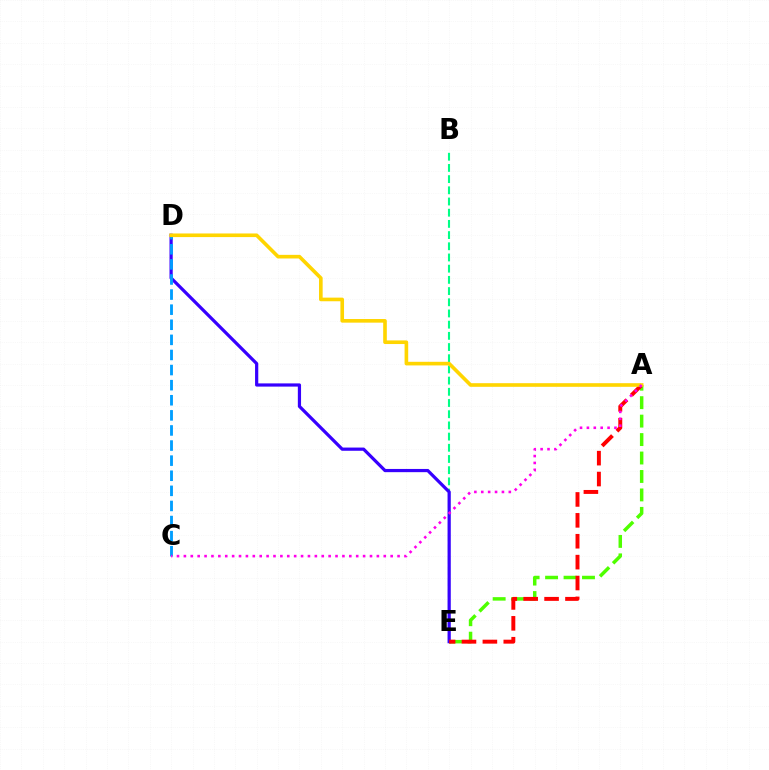{('B', 'E'): [{'color': '#00ff86', 'line_style': 'dashed', 'thickness': 1.52}], ('A', 'E'): [{'color': '#4fff00', 'line_style': 'dashed', 'thickness': 2.51}, {'color': '#ff0000', 'line_style': 'dashed', 'thickness': 2.84}], ('D', 'E'): [{'color': '#3700ff', 'line_style': 'solid', 'thickness': 2.31}], ('C', 'D'): [{'color': '#009eff', 'line_style': 'dashed', 'thickness': 2.05}], ('A', 'D'): [{'color': '#ffd500', 'line_style': 'solid', 'thickness': 2.61}], ('A', 'C'): [{'color': '#ff00ed', 'line_style': 'dotted', 'thickness': 1.87}]}